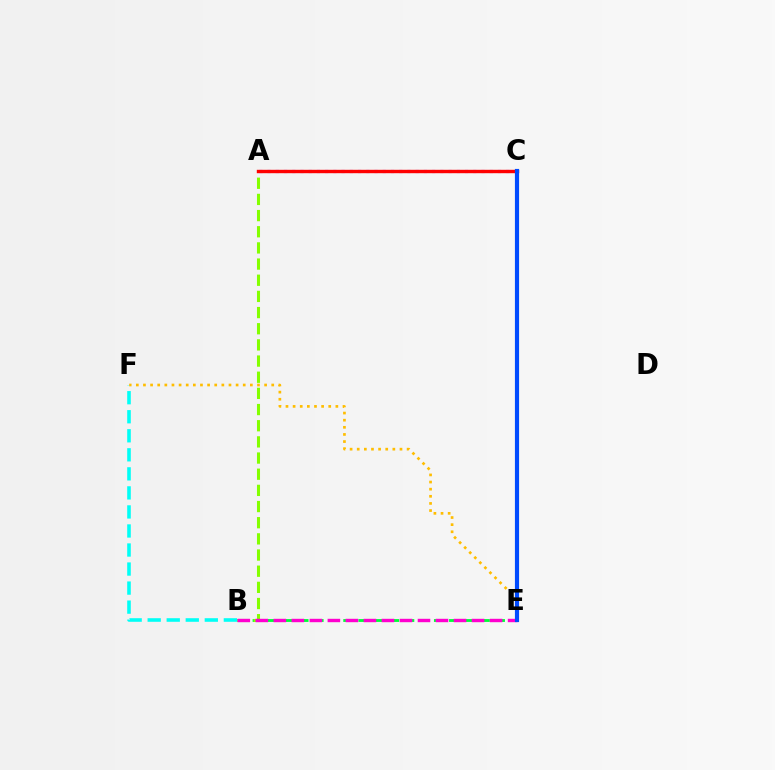{('B', 'E'): [{'color': '#00ff39', 'line_style': 'dashed', 'thickness': 2.05}, {'color': '#ff00cf', 'line_style': 'dashed', 'thickness': 2.45}], ('A', 'B'): [{'color': '#84ff00', 'line_style': 'dashed', 'thickness': 2.2}], ('B', 'F'): [{'color': '#00fff6', 'line_style': 'dashed', 'thickness': 2.59}], ('A', 'C'): [{'color': '#7200ff', 'line_style': 'dotted', 'thickness': 2.24}, {'color': '#ff0000', 'line_style': 'solid', 'thickness': 2.44}], ('E', 'F'): [{'color': '#ffbd00', 'line_style': 'dotted', 'thickness': 1.94}], ('C', 'E'): [{'color': '#004bff', 'line_style': 'solid', 'thickness': 2.99}]}